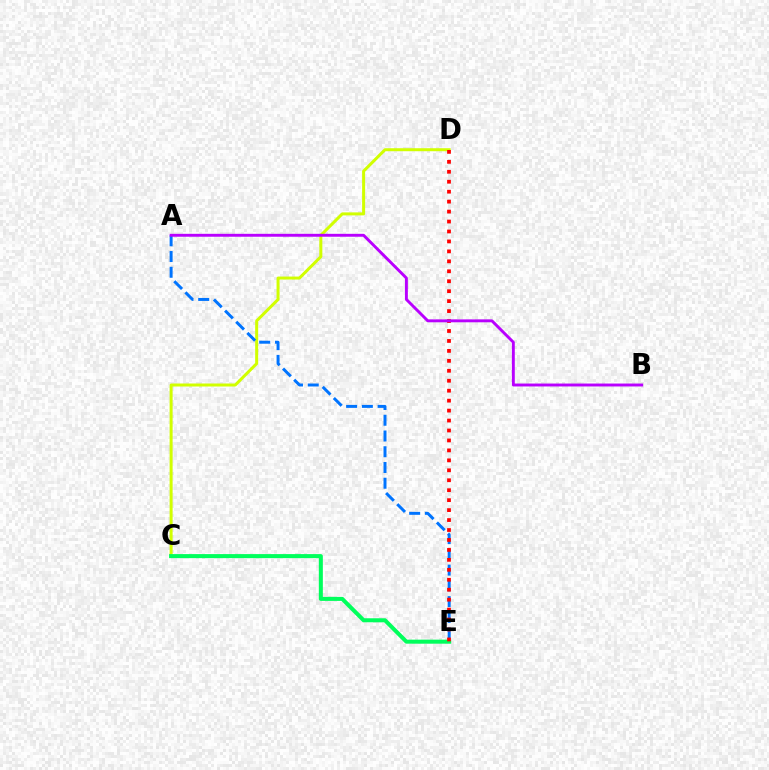{('C', 'D'): [{'color': '#d1ff00', 'line_style': 'solid', 'thickness': 2.16}], ('A', 'E'): [{'color': '#0074ff', 'line_style': 'dashed', 'thickness': 2.14}], ('C', 'E'): [{'color': '#00ff5c', 'line_style': 'solid', 'thickness': 2.9}], ('D', 'E'): [{'color': '#ff0000', 'line_style': 'dotted', 'thickness': 2.7}], ('A', 'B'): [{'color': '#b900ff', 'line_style': 'solid', 'thickness': 2.1}]}